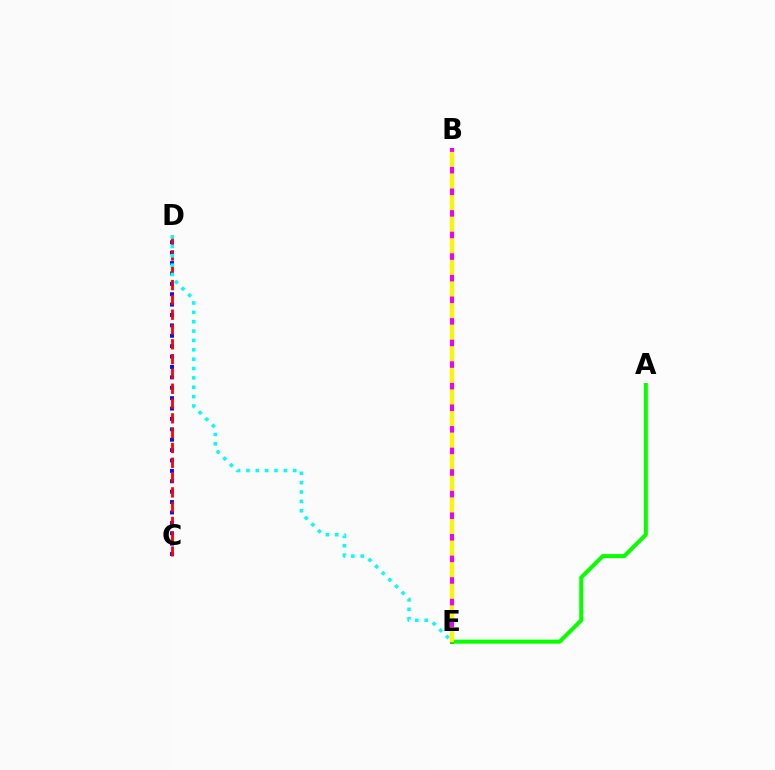{('C', 'D'): [{'color': '#0010ff', 'line_style': 'dotted', 'thickness': 2.82}, {'color': '#ff0000', 'line_style': 'dashed', 'thickness': 2.01}], ('B', 'E'): [{'color': '#ee00ff', 'line_style': 'solid', 'thickness': 2.93}, {'color': '#fcf500', 'line_style': 'dashed', 'thickness': 2.93}], ('A', 'E'): [{'color': '#08ff00', 'line_style': 'solid', 'thickness': 2.9}], ('D', 'E'): [{'color': '#00fff6', 'line_style': 'dotted', 'thickness': 2.54}]}